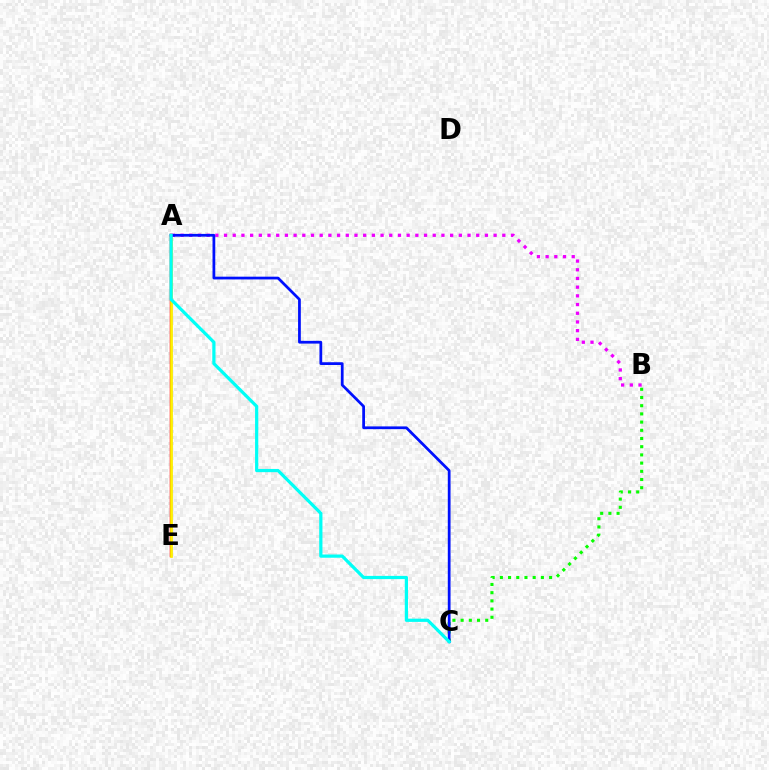{('A', 'E'): [{'color': '#ff0000', 'line_style': 'solid', 'thickness': 1.8}, {'color': '#fcf500', 'line_style': 'solid', 'thickness': 1.93}], ('B', 'C'): [{'color': '#08ff00', 'line_style': 'dotted', 'thickness': 2.23}], ('A', 'B'): [{'color': '#ee00ff', 'line_style': 'dotted', 'thickness': 2.36}], ('A', 'C'): [{'color': '#0010ff', 'line_style': 'solid', 'thickness': 1.98}, {'color': '#00fff6', 'line_style': 'solid', 'thickness': 2.32}]}